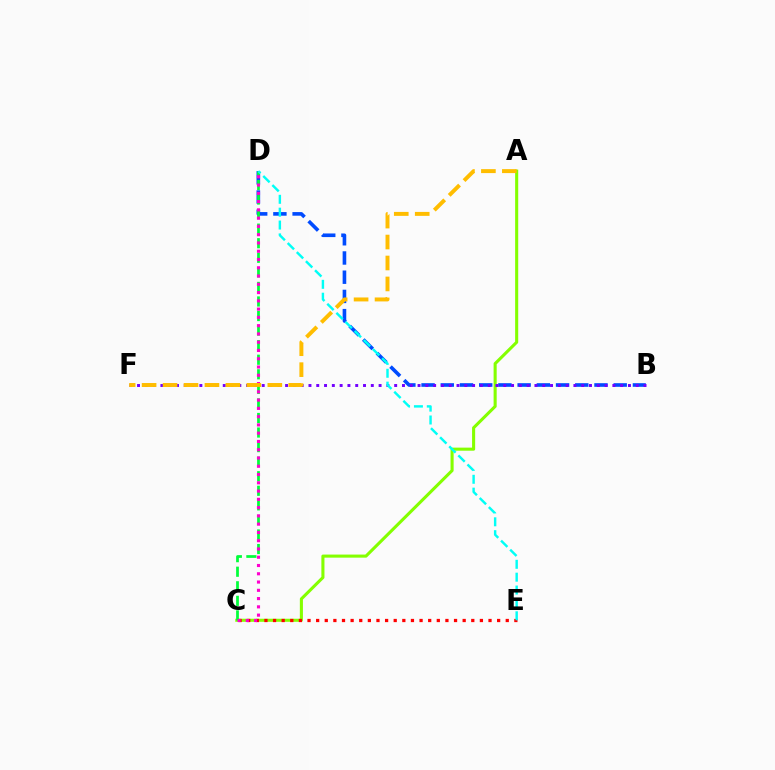{('A', 'C'): [{'color': '#84ff00', 'line_style': 'solid', 'thickness': 2.22}], ('C', 'E'): [{'color': '#ff0000', 'line_style': 'dotted', 'thickness': 2.34}], ('B', 'D'): [{'color': '#004bff', 'line_style': 'dashed', 'thickness': 2.61}], ('B', 'F'): [{'color': '#7200ff', 'line_style': 'dotted', 'thickness': 2.12}], ('C', 'D'): [{'color': '#00ff39', 'line_style': 'dashed', 'thickness': 1.98}, {'color': '#ff00cf', 'line_style': 'dotted', 'thickness': 2.25}], ('D', 'E'): [{'color': '#00fff6', 'line_style': 'dashed', 'thickness': 1.75}], ('A', 'F'): [{'color': '#ffbd00', 'line_style': 'dashed', 'thickness': 2.85}]}